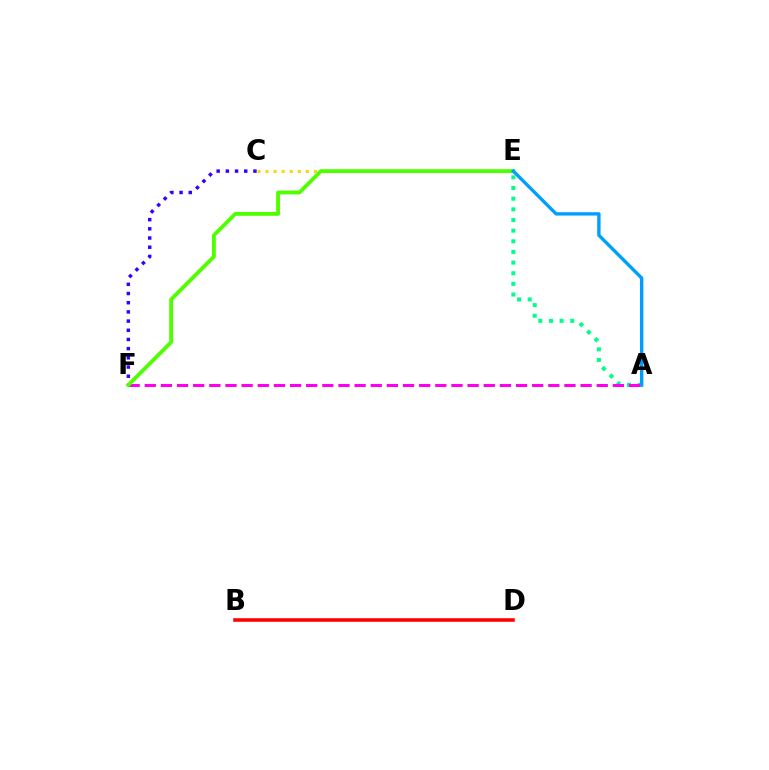{('B', 'D'): [{'color': '#ff0000', 'line_style': 'solid', 'thickness': 2.55}], ('C', 'E'): [{'color': '#ffd500', 'line_style': 'dotted', 'thickness': 2.19}], ('C', 'F'): [{'color': '#3700ff', 'line_style': 'dotted', 'thickness': 2.5}], ('A', 'E'): [{'color': '#00ff86', 'line_style': 'dotted', 'thickness': 2.89}, {'color': '#009eff', 'line_style': 'solid', 'thickness': 2.42}], ('A', 'F'): [{'color': '#ff00ed', 'line_style': 'dashed', 'thickness': 2.19}], ('E', 'F'): [{'color': '#4fff00', 'line_style': 'solid', 'thickness': 2.76}]}